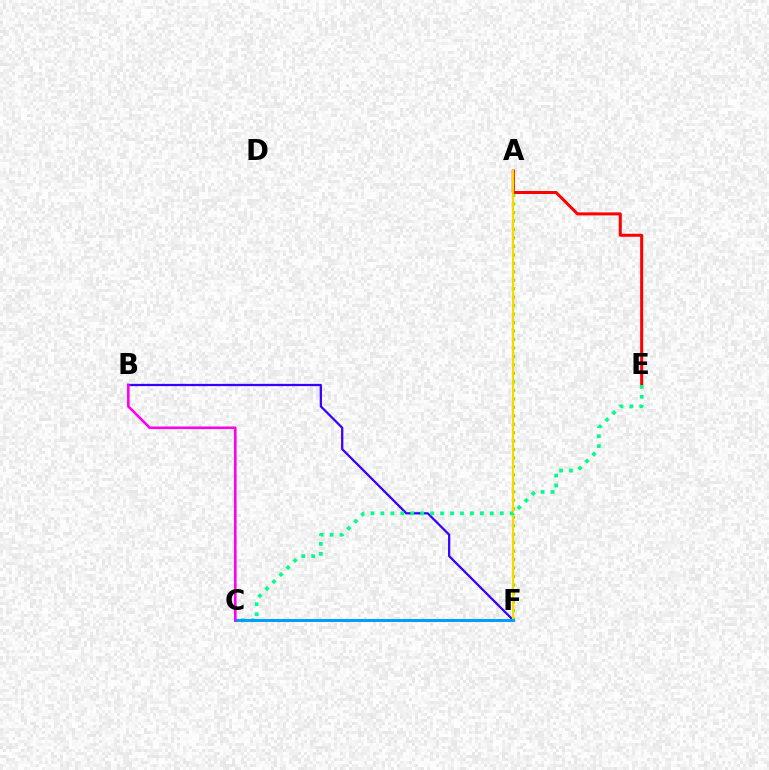{('A', 'F'): [{'color': '#4fff00', 'line_style': 'dotted', 'thickness': 2.3}, {'color': '#ffd500', 'line_style': 'solid', 'thickness': 1.56}], ('B', 'F'): [{'color': '#3700ff', 'line_style': 'solid', 'thickness': 1.62}], ('A', 'E'): [{'color': '#ff0000', 'line_style': 'solid', 'thickness': 2.17}], ('C', 'E'): [{'color': '#00ff86', 'line_style': 'dotted', 'thickness': 2.7}], ('C', 'F'): [{'color': '#009eff', 'line_style': 'solid', 'thickness': 2.16}], ('B', 'C'): [{'color': '#ff00ed', 'line_style': 'solid', 'thickness': 1.88}]}